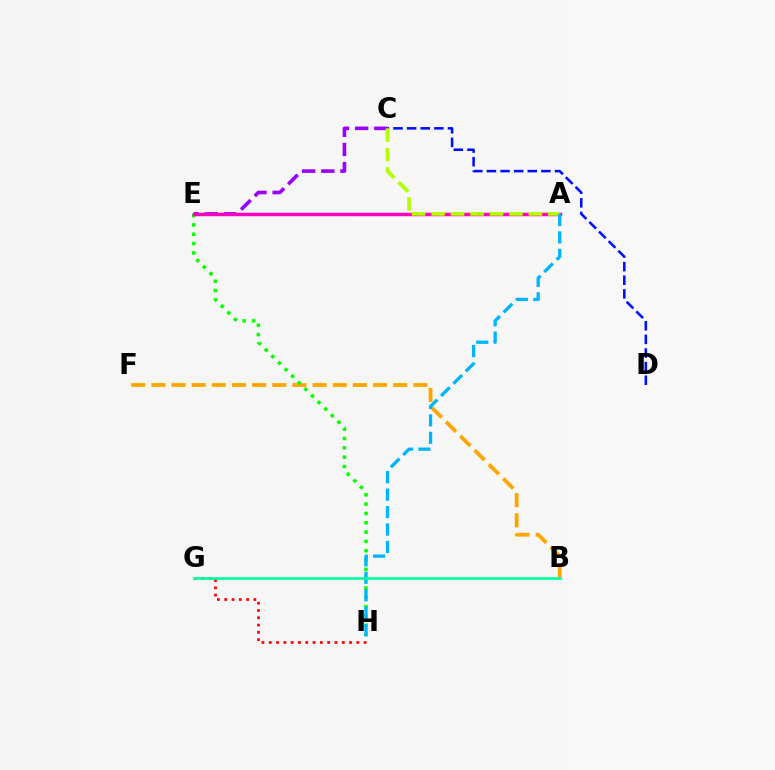{('B', 'F'): [{'color': '#ffa500', 'line_style': 'dashed', 'thickness': 2.74}], ('E', 'H'): [{'color': '#08ff00', 'line_style': 'dotted', 'thickness': 2.53}], ('G', 'H'): [{'color': '#ff0000', 'line_style': 'dotted', 'thickness': 1.98}], ('C', 'E'): [{'color': '#9b00ff', 'line_style': 'dashed', 'thickness': 2.6}], ('A', 'E'): [{'color': '#ff00bd', 'line_style': 'solid', 'thickness': 2.49}], ('C', 'D'): [{'color': '#0010ff', 'line_style': 'dashed', 'thickness': 1.85}], ('A', 'C'): [{'color': '#b3ff00', 'line_style': 'dashed', 'thickness': 2.64}], ('A', 'H'): [{'color': '#00b5ff', 'line_style': 'dashed', 'thickness': 2.37}], ('B', 'G'): [{'color': '#00ff9d', 'line_style': 'solid', 'thickness': 1.9}]}